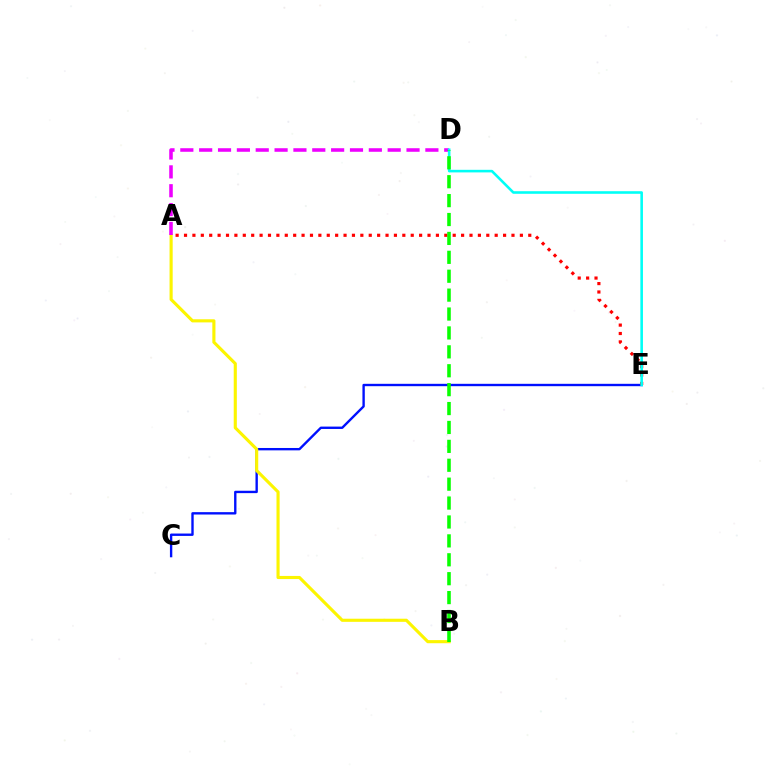{('C', 'E'): [{'color': '#0010ff', 'line_style': 'solid', 'thickness': 1.71}], ('A', 'E'): [{'color': '#ff0000', 'line_style': 'dotted', 'thickness': 2.28}], ('A', 'B'): [{'color': '#fcf500', 'line_style': 'solid', 'thickness': 2.25}], ('A', 'D'): [{'color': '#ee00ff', 'line_style': 'dashed', 'thickness': 2.56}], ('D', 'E'): [{'color': '#00fff6', 'line_style': 'solid', 'thickness': 1.86}], ('B', 'D'): [{'color': '#08ff00', 'line_style': 'dashed', 'thickness': 2.57}]}